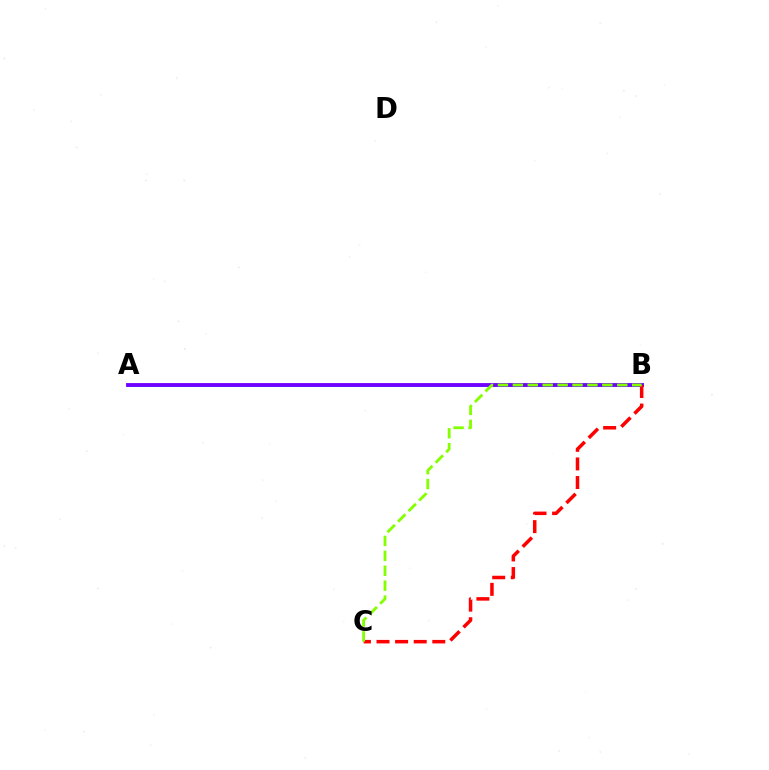{('A', 'B'): [{'color': '#00fff6', 'line_style': 'solid', 'thickness': 2.05}, {'color': '#7200ff', 'line_style': 'solid', 'thickness': 2.77}], ('B', 'C'): [{'color': '#ff0000', 'line_style': 'dashed', 'thickness': 2.53}, {'color': '#84ff00', 'line_style': 'dashed', 'thickness': 2.03}]}